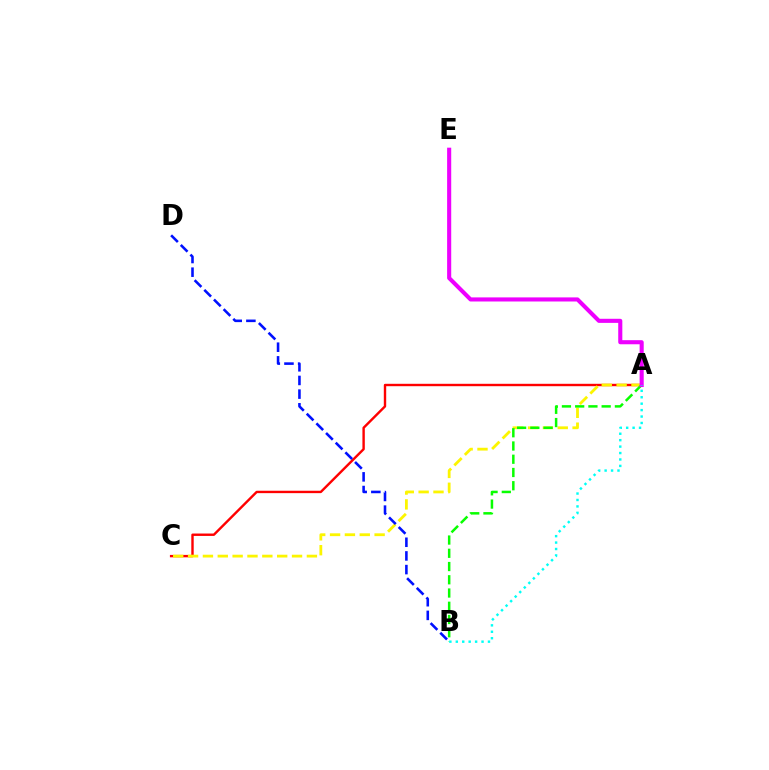{('A', 'C'): [{'color': '#ff0000', 'line_style': 'solid', 'thickness': 1.73}, {'color': '#fcf500', 'line_style': 'dashed', 'thickness': 2.02}], ('A', 'B'): [{'color': '#08ff00', 'line_style': 'dashed', 'thickness': 1.8}, {'color': '#00fff6', 'line_style': 'dotted', 'thickness': 1.75}], ('B', 'D'): [{'color': '#0010ff', 'line_style': 'dashed', 'thickness': 1.86}], ('A', 'E'): [{'color': '#ee00ff', 'line_style': 'solid', 'thickness': 2.95}]}